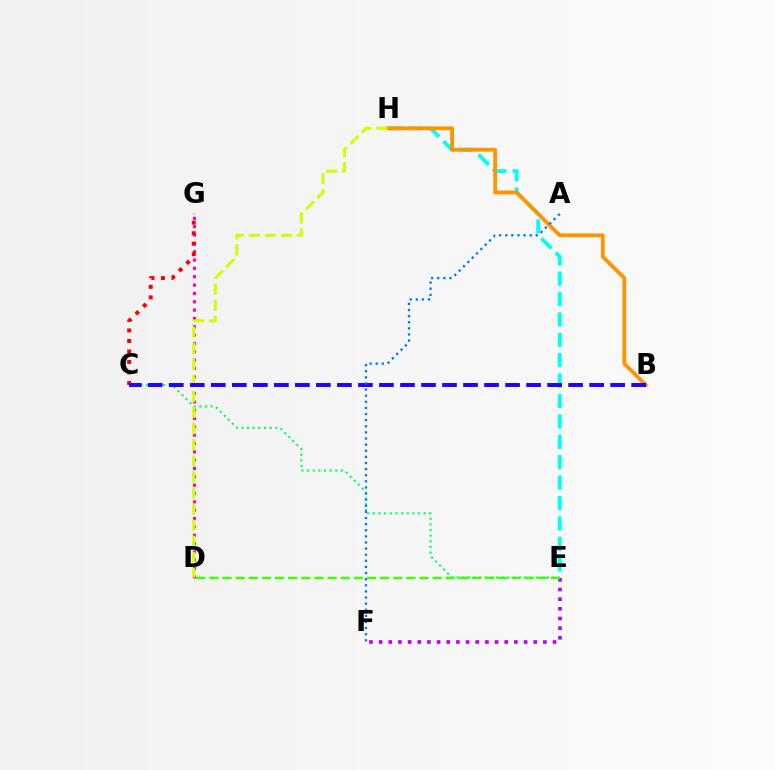{('C', 'E'): [{'color': '#00ff5c', 'line_style': 'dotted', 'thickness': 1.53}], ('D', 'G'): [{'color': '#ff00ac', 'line_style': 'dotted', 'thickness': 2.27}], ('E', 'H'): [{'color': '#00fff6', 'line_style': 'dashed', 'thickness': 2.77}], ('B', 'H'): [{'color': '#ff9400', 'line_style': 'solid', 'thickness': 2.75}], ('D', 'H'): [{'color': '#d1ff00', 'line_style': 'dashed', 'thickness': 2.19}], ('E', 'F'): [{'color': '#b900ff', 'line_style': 'dotted', 'thickness': 2.63}], ('C', 'G'): [{'color': '#ff0000', 'line_style': 'dotted', 'thickness': 2.86}], ('B', 'C'): [{'color': '#2500ff', 'line_style': 'dashed', 'thickness': 2.86}], ('A', 'F'): [{'color': '#0074ff', 'line_style': 'dotted', 'thickness': 1.66}], ('D', 'E'): [{'color': '#3dff00', 'line_style': 'dashed', 'thickness': 1.78}]}